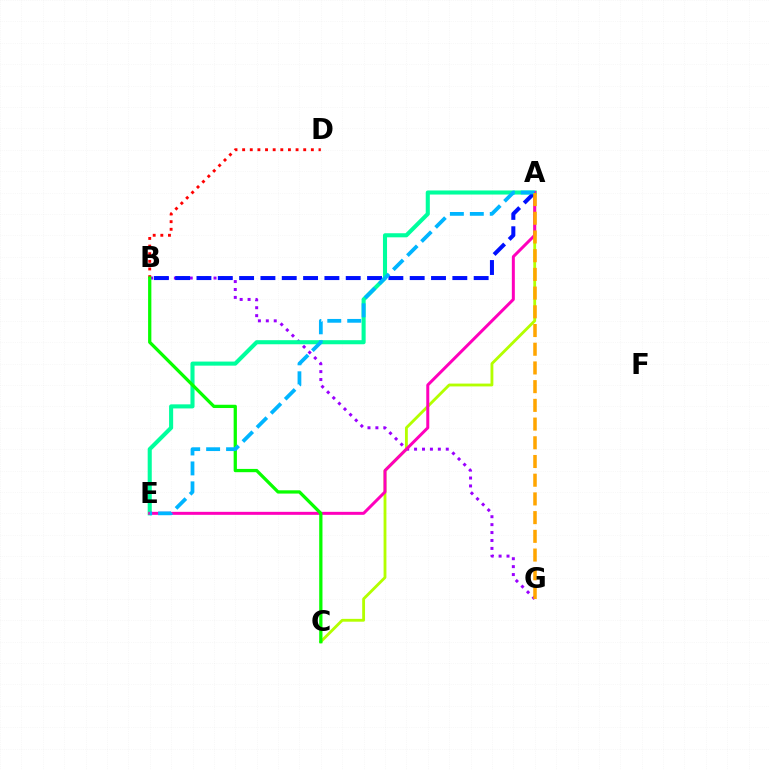{('B', 'G'): [{'color': '#9b00ff', 'line_style': 'dotted', 'thickness': 2.15}], ('A', 'E'): [{'color': '#00ff9d', 'line_style': 'solid', 'thickness': 2.94}, {'color': '#ff00bd', 'line_style': 'solid', 'thickness': 2.16}, {'color': '#00b5ff', 'line_style': 'dashed', 'thickness': 2.71}], ('A', 'C'): [{'color': '#b3ff00', 'line_style': 'solid', 'thickness': 2.04}], ('B', 'D'): [{'color': '#ff0000', 'line_style': 'dotted', 'thickness': 2.07}], ('B', 'C'): [{'color': '#08ff00', 'line_style': 'solid', 'thickness': 2.35}], ('A', 'B'): [{'color': '#0010ff', 'line_style': 'dashed', 'thickness': 2.9}], ('A', 'G'): [{'color': '#ffa500', 'line_style': 'dashed', 'thickness': 2.54}]}